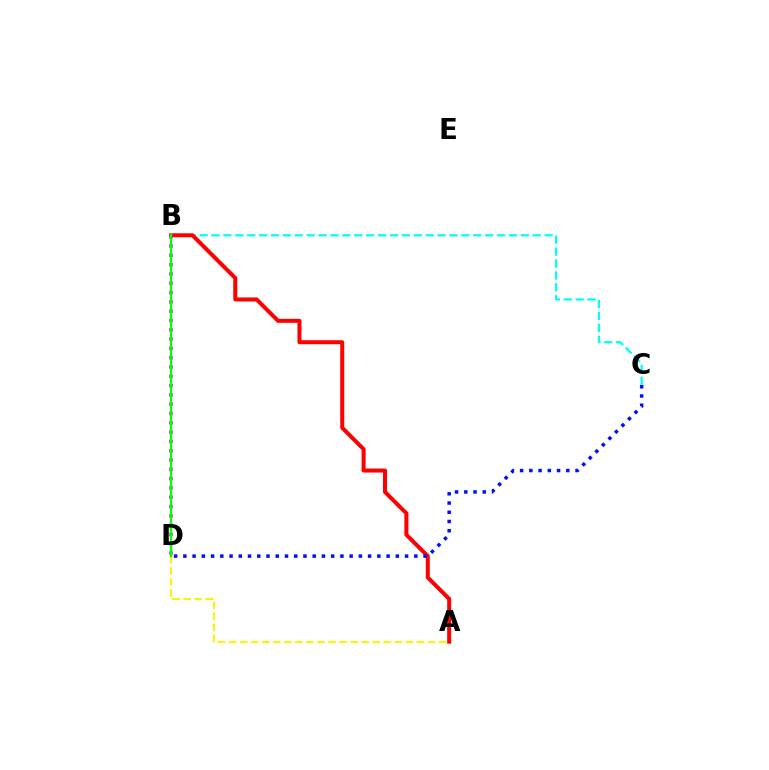{('A', 'D'): [{'color': '#fcf500', 'line_style': 'dashed', 'thickness': 1.5}], ('B', 'C'): [{'color': '#00fff6', 'line_style': 'dashed', 'thickness': 1.62}], ('A', 'B'): [{'color': '#ff0000', 'line_style': 'solid', 'thickness': 2.89}], ('B', 'D'): [{'color': '#ee00ff', 'line_style': 'dotted', 'thickness': 2.53}, {'color': '#08ff00', 'line_style': 'solid', 'thickness': 1.7}], ('C', 'D'): [{'color': '#0010ff', 'line_style': 'dotted', 'thickness': 2.51}]}